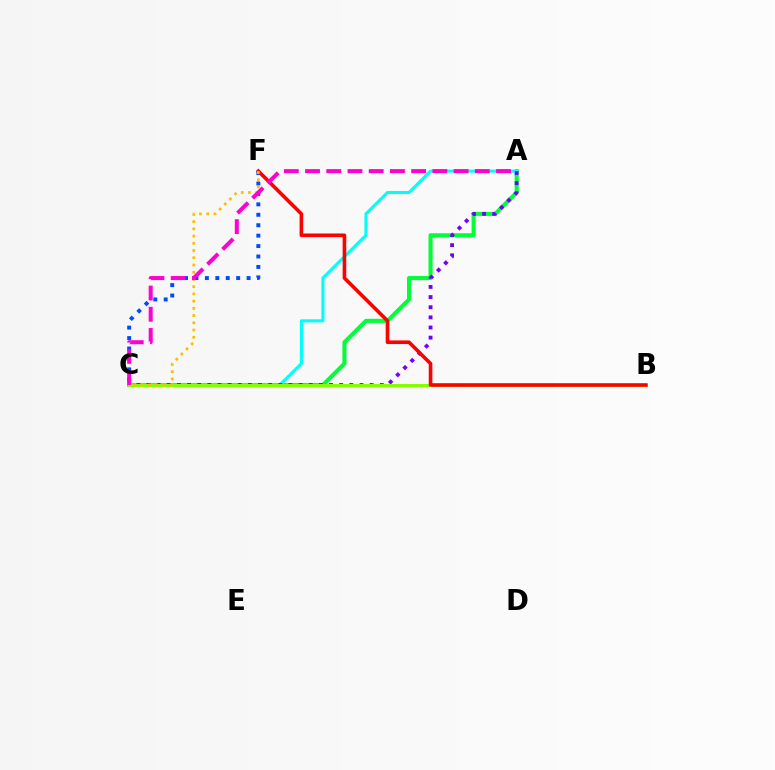{('A', 'C'): [{'color': '#00ff39', 'line_style': 'solid', 'thickness': 2.93}, {'color': '#00fff6', 'line_style': 'solid', 'thickness': 2.22}, {'color': '#7200ff', 'line_style': 'dotted', 'thickness': 2.76}, {'color': '#ff00cf', 'line_style': 'dashed', 'thickness': 2.88}], ('C', 'F'): [{'color': '#004bff', 'line_style': 'dotted', 'thickness': 2.83}, {'color': '#ffbd00', 'line_style': 'dotted', 'thickness': 1.96}], ('B', 'C'): [{'color': '#84ff00', 'line_style': 'solid', 'thickness': 2.16}], ('B', 'F'): [{'color': '#ff0000', 'line_style': 'solid', 'thickness': 2.6}]}